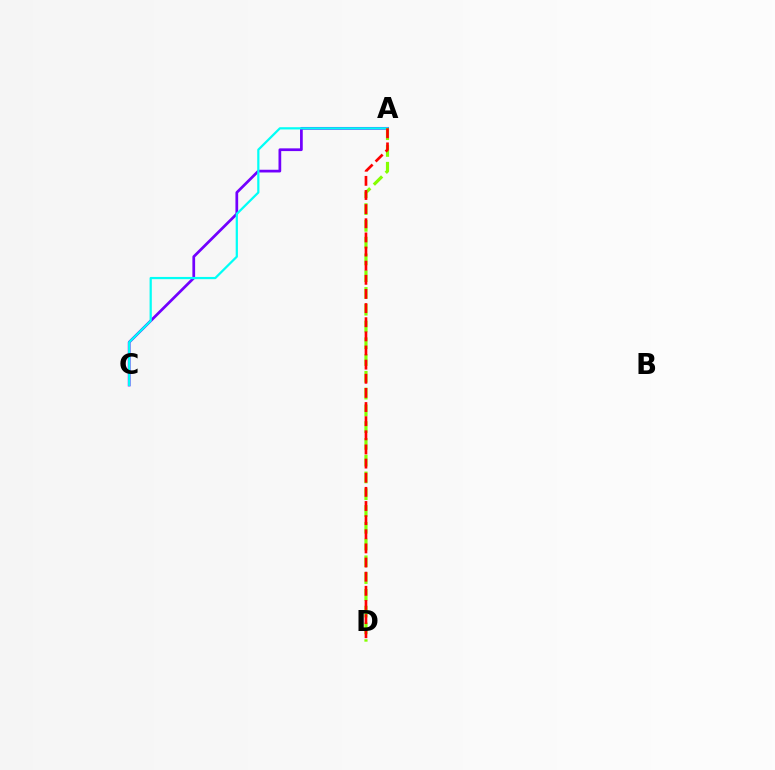{('A', 'C'): [{'color': '#7200ff', 'line_style': 'solid', 'thickness': 1.96}, {'color': '#00fff6', 'line_style': 'solid', 'thickness': 1.61}], ('A', 'D'): [{'color': '#84ff00', 'line_style': 'dashed', 'thickness': 2.28}, {'color': '#ff0000', 'line_style': 'dashed', 'thickness': 1.92}]}